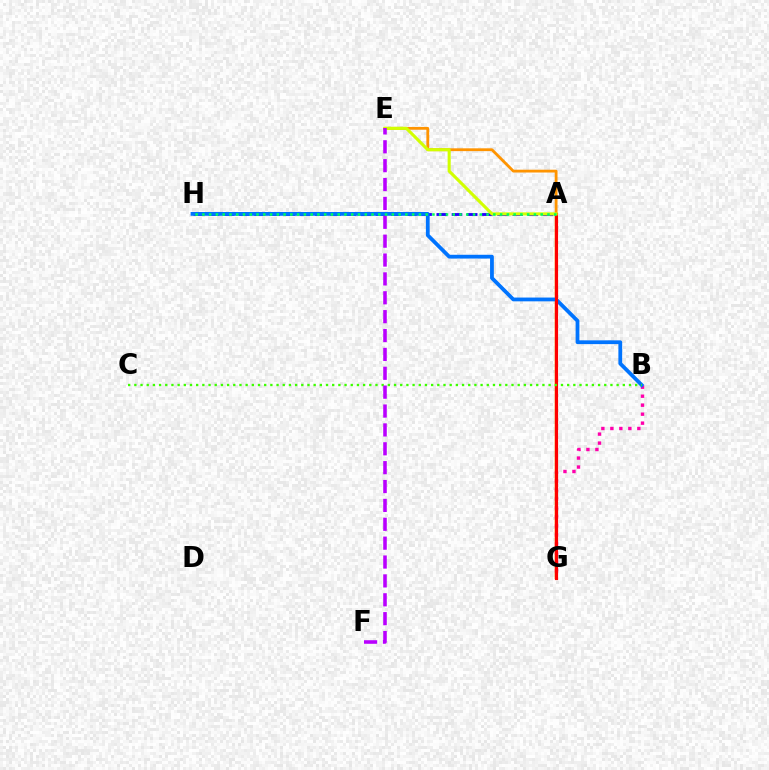{('E', 'G'): [{'color': '#ff9400', 'line_style': 'solid', 'thickness': 2.02}], ('B', 'G'): [{'color': '#ff00ac', 'line_style': 'dotted', 'thickness': 2.44}], ('A', 'H'): [{'color': '#2500ff', 'line_style': 'dashed', 'thickness': 2.06}, {'color': '#00ff5c', 'line_style': 'dotted', 'thickness': 1.84}], ('B', 'H'): [{'color': '#0074ff', 'line_style': 'solid', 'thickness': 2.72}], ('A', 'G'): [{'color': '#00fff6', 'line_style': 'dotted', 'thickness': 1.93}, {'color': '#ff0000', 'line_style': 'solid', 'thickness': 2.27}], ('B', 'C'): [{'color': '#3dff00', 'line_style': 'dotted', 'thickness': 1.68}], ('A', 'E'): [{'color': '#d1ff00', 'line_style': 'solid', 'thickness': 2.22}], ('E', 'F'): [{'color': '#b900ff', 'line_style': 'dashed', 'thickness': 2.56}]}